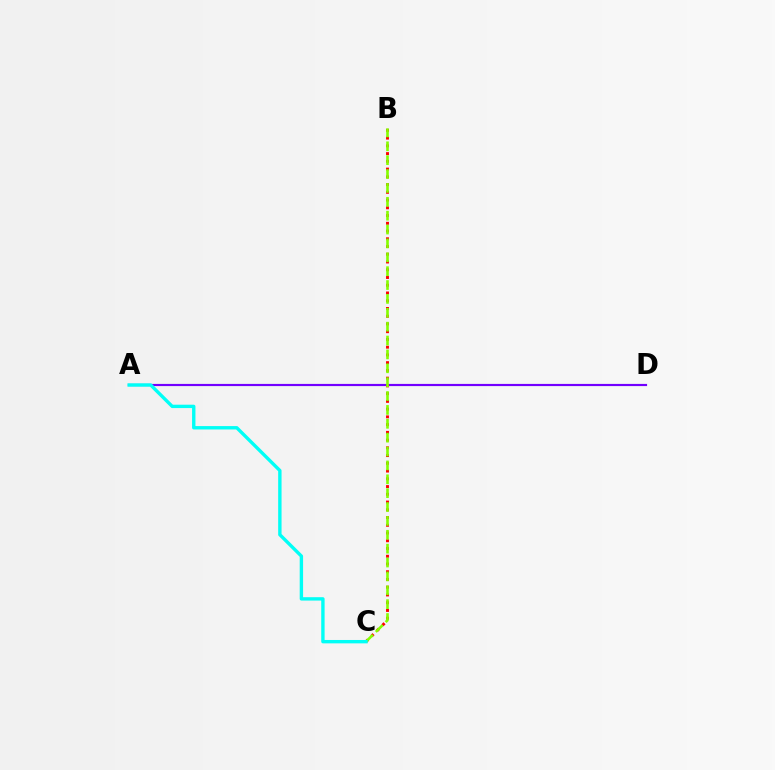{('A', 'D'): [{'color': '#7200ff', 'line_style': 'solid', 'thickness': 1.56}], ('B', 'C'): [{'color': '#ff0000', 'line_style': 'dotted', 'thickness': 2.1}, {'color': '#84ff00', 'line_style': 'dashed', 'thickness': 1.88}], ('A', 'C'): [{'color': '#00fff6', 'line_style': 'solid', 'thickness': 2.43}]}